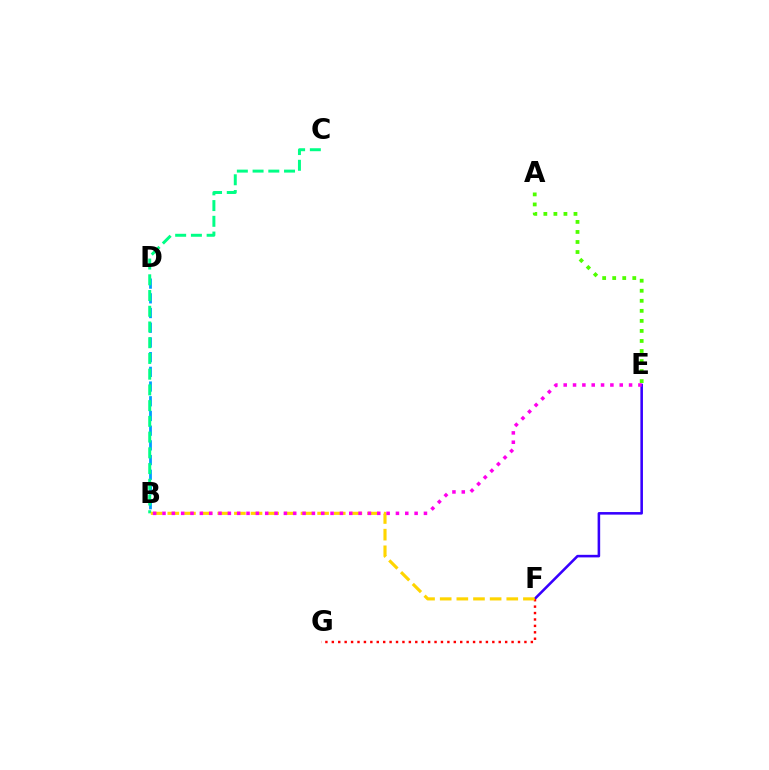{('A', 'E'): [{'color': '#4fff00', 'line_style': 'dotted', 'thickness': 2.73}], ('B', 'D'): [{'color': '#009eff', 'line_style': 'dashed', 'thickness': 2.0}], ('B', 'C'): [{'color': '#00ff86', 'line_style': 'dashed', 'thickness': 2.14}], ('E', 'F'): [{'color': '#3700ff', 'line_style': 'solid', 'thickness': 1.85}], ('F', 'G'): [{'color': '#ff0000', 'line_style': 'dotted', 'thickness': 1.74}], ('B', 'F'): [{'color': '#ffd500', 'line_style': 'dashed', 'thickness': 2.26}], ('B', 'E'): [{'color': '#ff00ed', 'line_style': 'dotted', 'thickness': 2.54}]}